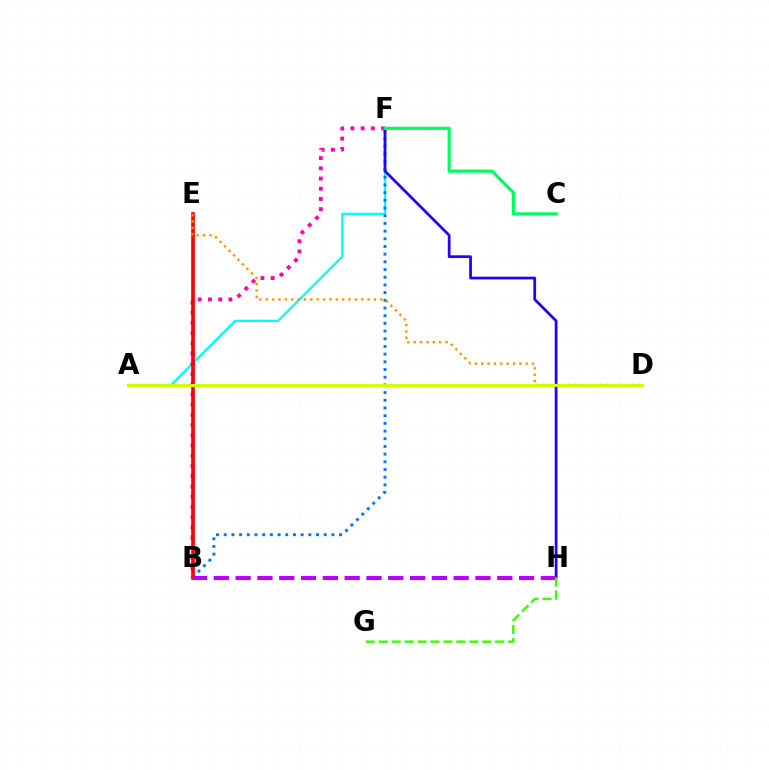{('A', 'F'): [{'color': '#00fff6', 'line_style': 'solid', 'thickness': 1.64}], ('B', 'F'): [{'color': '#0074ff', 'line_style': 'dotted', 'thickness': 2.09}, {'color': '#ff00ac', 'line_style': 'dotted', 'thickness': 2.78}], ('B', 'E'): [{'color': '#ff0000', 'line_style': 'solid', 'thickness': 2.61}], ('F', 'H'): [{'color': '#2500ff', 'line_style': 'solid', 'thickness': 1.98}], ('B', 'H'): [{'color': '#b900ff', 'line_style': 'dashed', 'thickness': 2.96}], ('G', 'H'): [{'color': '#3dff00', 'line_style': 'dashed', 'thickness': 1.76}], ('C', 'F'): [{'color': '#00ff5c', 'line_style': 'solid', 'thickness': 2.31}], ('D', 'E'): [{'color': '#ff9400', 'line_style': 'dotted', 'thickness': 1.73}], ('A', 'D'): [{'color': '#d1ff00', 'line_style': 'solid', 'thickness': 2.11}]}